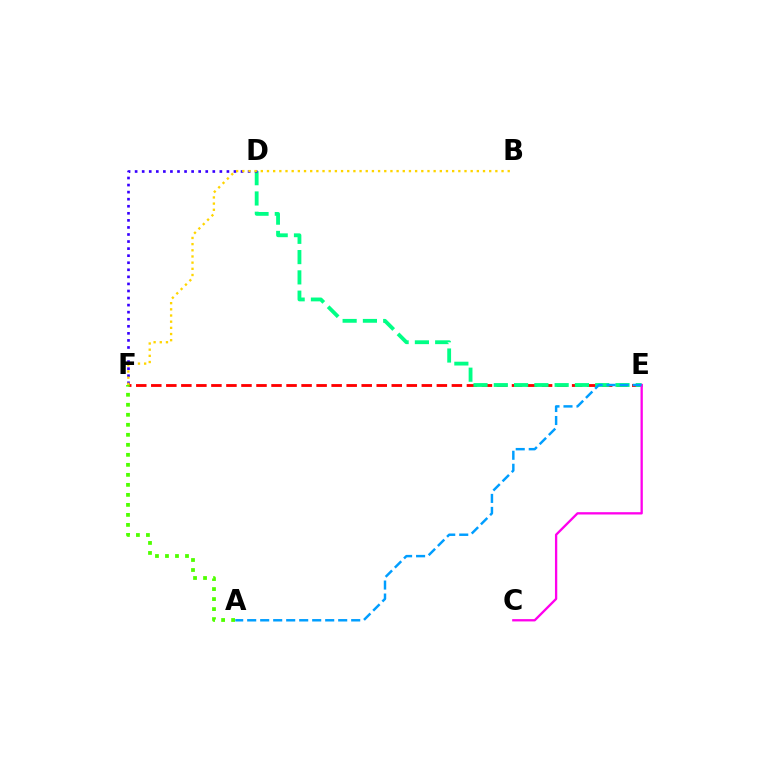{('E', 'F'): [{'color': '#ff0000', 'line_style': 'dashed', 'thickness': 2.04}], ('A', 'F'): [{'color': '#4fff00', 'line_style': 'dotted', 'thickness': 2.72}], ('D', 'E'): [{'color': '#00ff86', 'line_style': 'dashed', 'thickness': 2.76}], ('C', 'E'): [{'color': '#ff00ed', 'line_style': 'solid', 'thickness': 1.66}], ('A', 'E'): [{'color': '#009eff', 'line_style': 'dashed', 'thickness': 1.77}], ('D', 'F'): [{'color': '#3700ff', 'line_style': 'dotted', 'thickness': 1.92}], ('B', 'F'): [{'color': '#ffd500', 'line_style': 'dotted', 'thickness': 1.68}]}